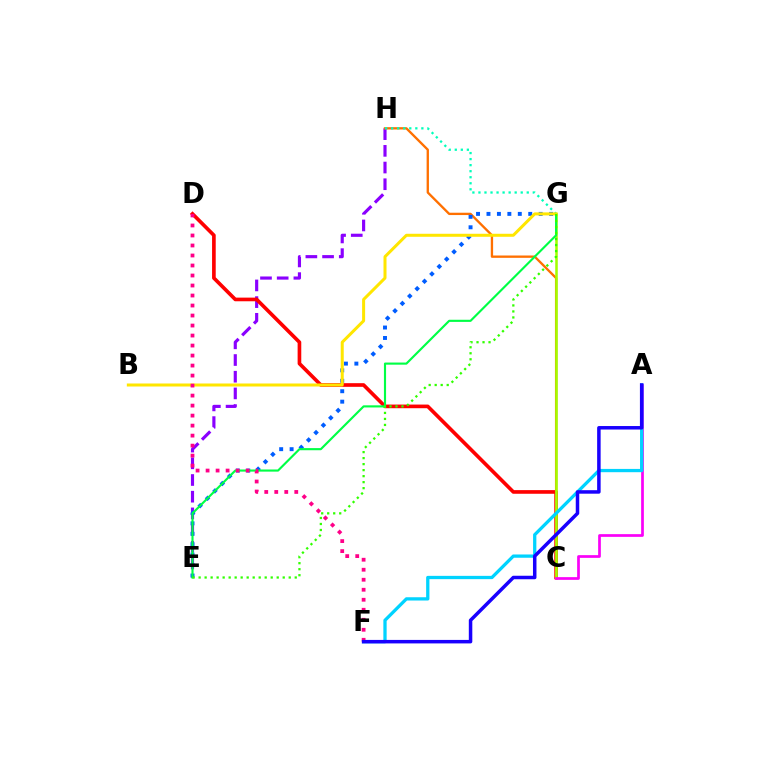{('E', 'H'): [{'color': '#8a00ff', 'line_style': 'dashed', 'thickness': 2.27}], ('C', 'D'): [{'color': '#ff0000', 'line_style': 'solid', 'thickness': 2.63}], ('C', 'H'): [{'color': '#ff7000', 'line_style': 'solid', 'thickness': 1.68}], ('E', 'G'): [{'color': '#005dff', 'line_style': 'dotted', 'thickness': 2.84}, {'color': '#00ff45', 'line_style': 'solid', 'thickness': 1.54}, {'color': '#31ff00', 'line_style': 'dotted', 'thickness': 1.63}], ('G', 'H'): [{'color': '#00ffbb', 'line_style': 'dotted', 'thickness': 1.64}], ('C', 'G'): [{'color': '#a2ff00', 'line_style': 'solid', 'thickness': 1.84}], ('A', 'C'): [{'color': '#fa00f9', 'line_style': 'solid', 'thickness': 1.95}], ('A', 'F'): [{'color': '#00d3ff', 'line_style': 'solid', 'thickness': 2.36}, {'color': '#1900ff', 'line_style': 'solid', 'thickness': 2.52}], ('B', 'G'): [{'color': '#ffe600', 'line_style': 'solid', 'thickness': 2.17}], ('D', 'F'): [{'color': '#ff0088', 'line_style': 'dotted', 'thickness': 2.72}]}